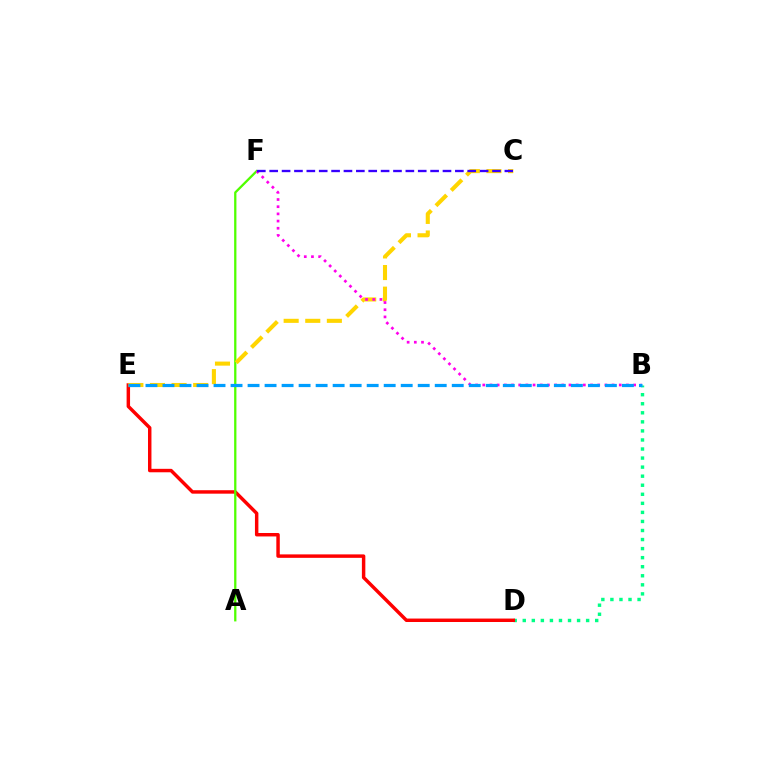{('B', 'D'): [{'color': '#00ff86', 'line_style': 'dotted', 'thickness': 2.46}], ('D', 'E'): [{'color': '#ff0000', 'line_style': 'solid', 'thickness': 2.49}], ('A', 'F'): [{'color': '#4fff00', 'line_style': 'solid', 'thickness': 1.64}], ('C', 'E'): [{'color': '#ffd500', 'line_style': 'dashed', 'thickness': 2.93}], ('B', 'F'): [{'color': '#ff00ed', 'line_style': 'dotted', 'thickness': 1.95}], ('B', 'E'): [{'color': '#009eff', 'line_style': 'dashed', 'thickness': 2.31}], ('C', 'F'): [{'color': '#3700ff', 'line_style': 'dashed', 'thickness': 1.68}]}